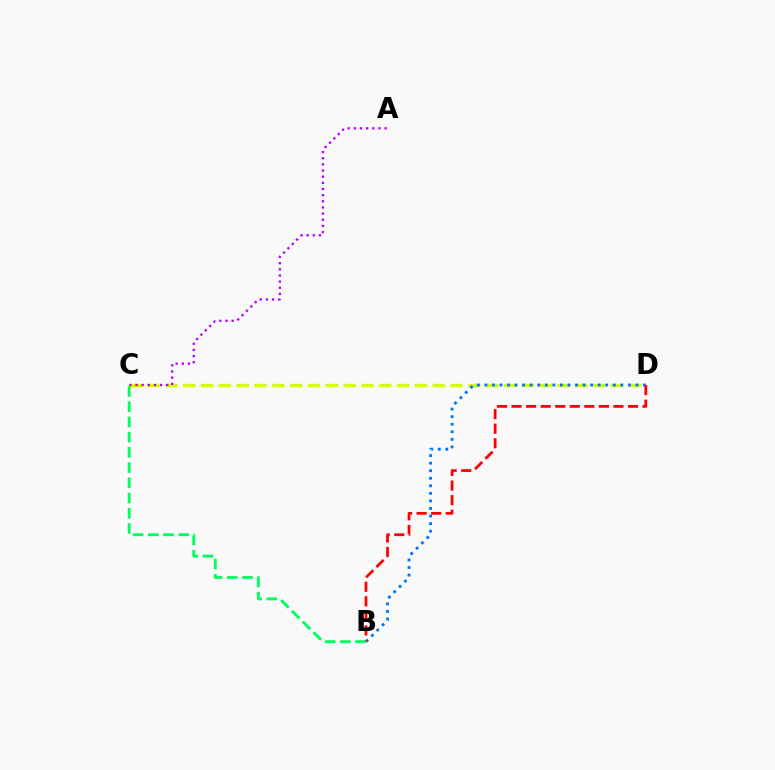{('C', 'D'): [{'color': '#d1ff00', 'line_style': 'dashed', 'thickness': 2.42}], ('A', 'C'): [{'color': '#b900ff', 'line_style': 'dotted', 'thickness': 1.67}], ('B', 'D'): [{'color': '#0074ff', 'line_style': 'dotted', 'thickness': 2.05}, {'color': '#ff0000', 'line_style': 'dashed', 'thickness': 1.98}], ('B', 'C'): [{'color': '#00ff5c', 'line_style': 'dashed', 'thickness': 2.07}]}